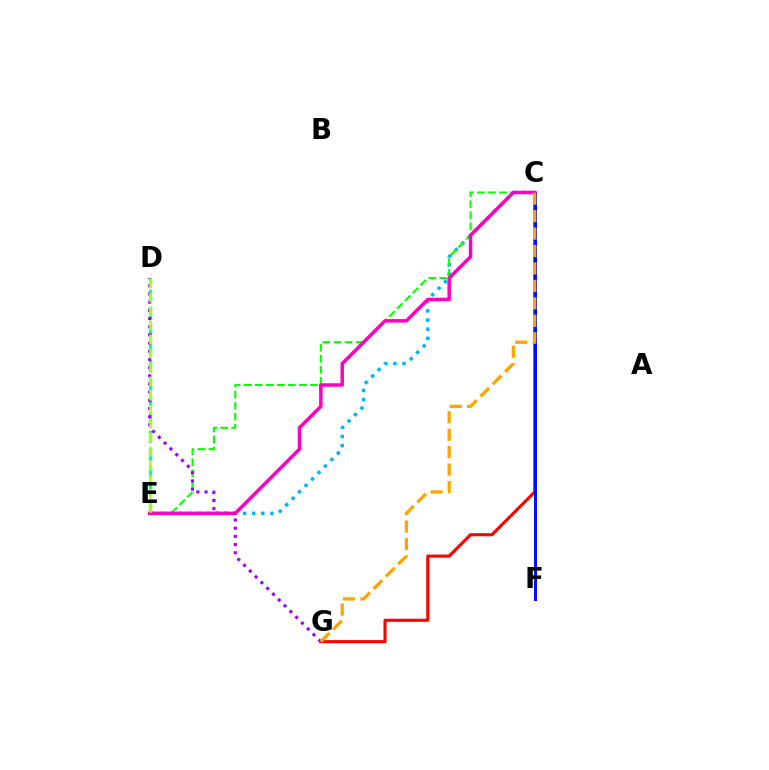{('D', 'E'): [{'color': '#00ff9d', 'line_style': 'dashed', 'thickness': 2.39}, {'color': '#b3ff00', 'line_style': 'dashed', 'thickness': 1.91}], ('C', 'E'): [{'color': '#00b5ff', 'line_style': 'dotted', 'thickness': 2.48}, {'color': '#08ff00', 'line_style': 'dashed', 'thickness': 1.5}, {'color': '#ff00bd', 'line_style': 'solid', 'thickness': 2.51}], ('C', 'G'): [{'color': '#ff0000', 'line_style': 'solid', 'thickness': 2.23}, {'color': '#ffa500', 'line_style': 'dashed', 'thickness': 2.37}], ('C', 'F'): [{'color': '#0010ff', 'line_style': 'solid', 'thickness': 2.16}], ('D', 'G'): [{'color': '#9b00ff', 'line_style': 'dotted', 'thickness': 2.22}]}